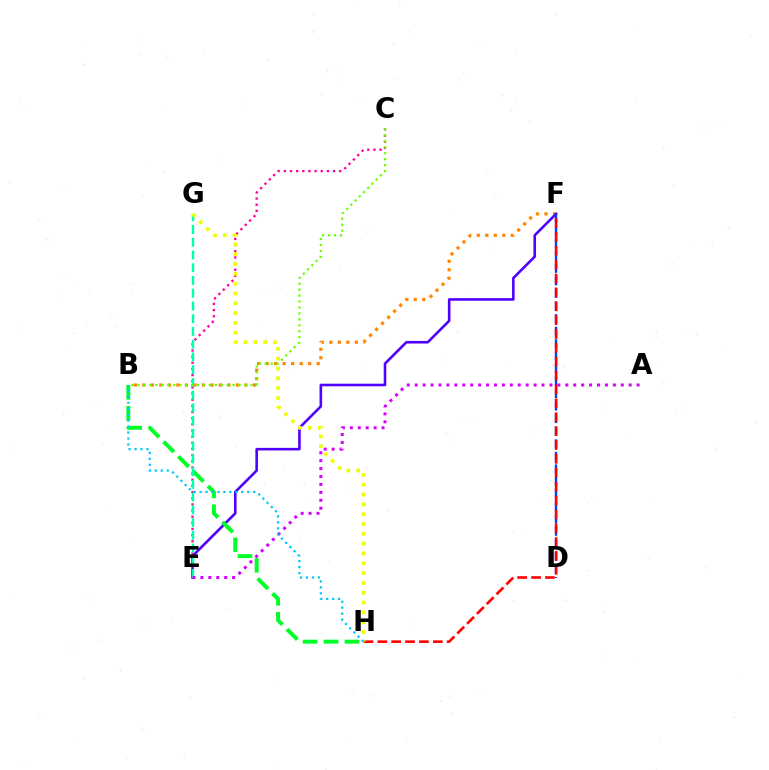{('B', 'F'): [{'color': '#ff8800', 'line_style': 'dotted', 'thickness': 2.31}], ('E', 'F'): [{'color': '#4f00ff', 'line_style': 'solid', 'thickness': 1.87}], ('C', 'E'): [{'color': '#ff00a0', 'line_style': 'dotted', 'thickness': 1.67}], ('B', 'H'): [{'color': '#00ff27', 'line_style': 'dashed', 'thickness': 2.84}, {'color': '#00c7ff', 'line_style': 'dotted', 'thickness': 1.62}], ('D', 'F'): [{'color': '#003fff', 'line_style': 'dashed', 'thickness': 1.7}], ('E', 'G'): [{'color': '#00ffaf', 'line_style': 'dashed', 'thickness': 1.73}], ('B', 'C'): [{'color': '#66ff00', 'line_style': 'dotted', 'thickness': 1.62}], ('F', 'H'): [{'color': '#ff0000', 'line_style': 'dashed', 'thickness': 1.88}], ('G', 'H'): [{'color': '#eeff00', 'line_style': 'dotted', 'thickness': 2.67}], ('A', 'E'): [{'color': '#d600ff', 'line_style': 'dotted', 'thickness': 2.15}]}